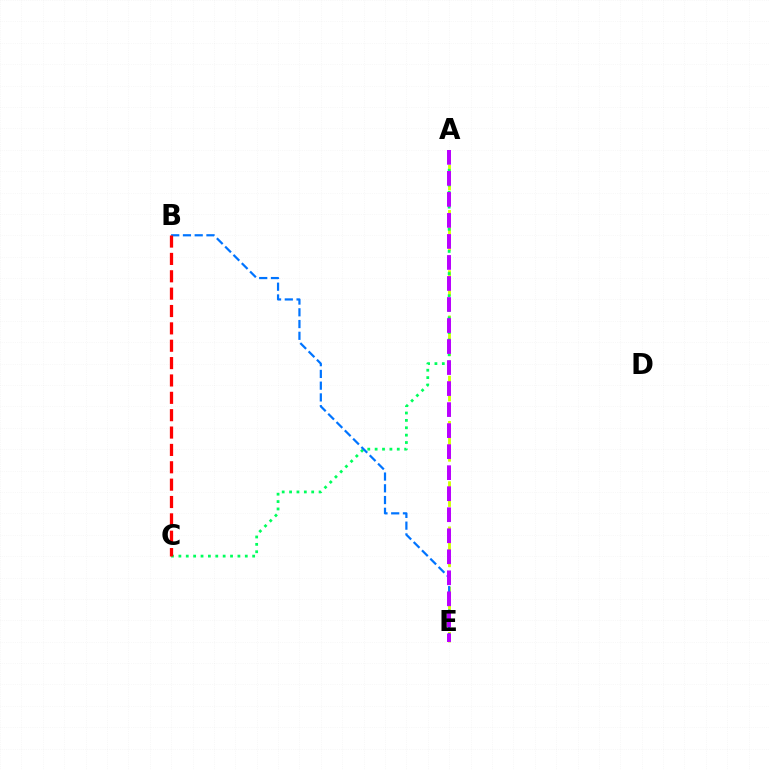{('A', 'E'): [{'color': '#d1ff00', 'line_style': 'dashed', 'thickness': 2.05}, {'color': '#b900ff', 'line_style': 'dashed', 'thickness': 2.86}], ('A', 'C'): [{'color': '#00ff5c', 'line_style': 'dotted', 'thickness': 2.0}], ('B', 'E'): [{'color': '#0074ff', 'line_style': 'dashed', 'thickness': 1.6}], ('B', 'C'): [{'color': '#ff0000', 'line_style': 'dashed', 'thickness': 2.36}]}